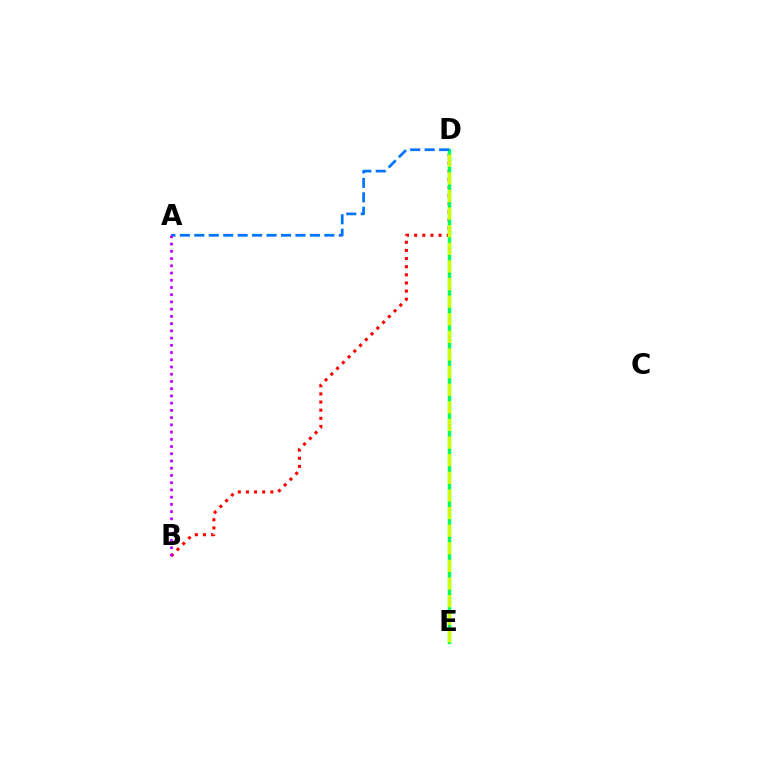{('B', 'D'): [{'color': '#ff0000', 'line_style': 'dotted', 'thickness': 2.21}], ('D', 'E'): [{'color': '#00ff5c', 'line_style': 'solid', 'thickness': 2.46}, {'color': '#d1ff00', 'line_style': 'dashed', 'thickness': 2.39}], ('A', 'D'): [{'color': '#0074ff', 'line_style': 'dashed', 'thickness': 1.96}], ('A', 'B'): [{'color': '#b900ff', 'line_style': 'dotted', 'thickness': 1.96}]}